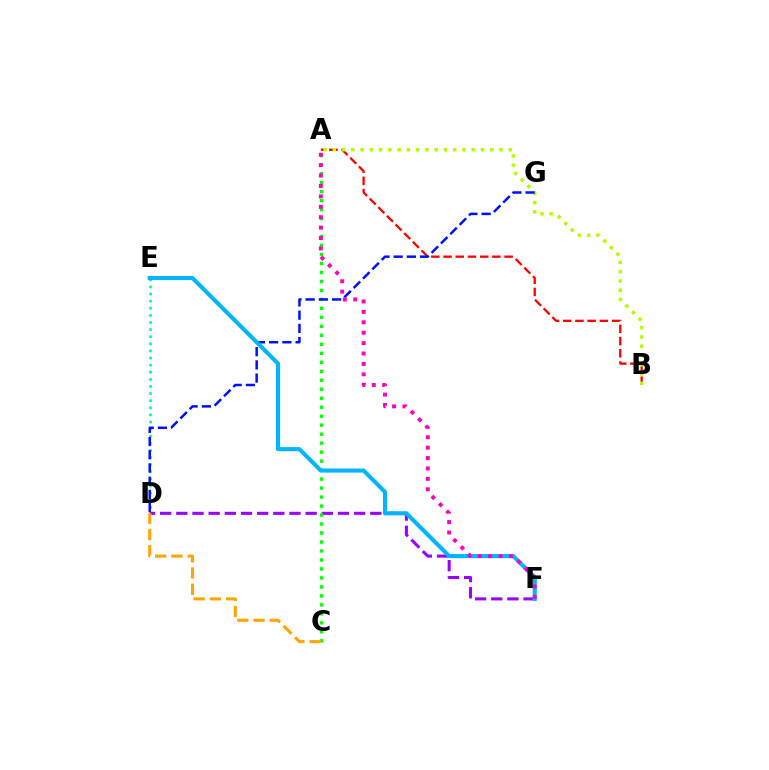{('D', 'F'): [{'color': '#9b00ff', 'line_style': 'dashed', 'thickness': 2.2}], ('D', 'E'): [{'color': '#00ff9d', 'line_style': 'dotted', 'thickness': 1.93}], ('A', 'B'): [{'color': '#ff0000', 'line_style': 'dashed', 'thickness': 1.66}, {'color': '#b3ff00', 'line_style': 'dotted', 'thickness': 2.52}], ('A', 'C'): [{'color': '#08ff00', 'line_style': 'dotted', 'thickness': 2.44}], ('D', 'G'): [{'color': '#0010ff', 'line_style': 'dashed', 'thickness': 1.79}], ('E', 'F'): [{'color': '#00b5ff', 'line_style': 'solid', 'thickness': 2.94}], ('A', 'F'): [{'color': '#ff00bd', 'line_style': 'dotted', 'thickness': 2.83}], ('C', 'D'): [{'color': '#ffa500', 'line_style': 'dashed', 'thickness': 2.21}]}